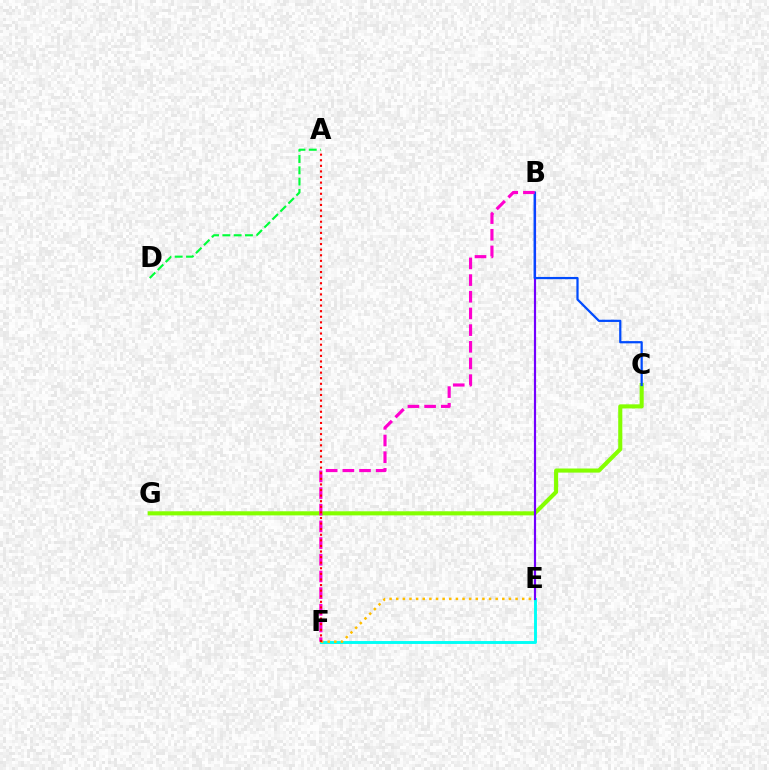{('E', 'F'): [{'color': '#00fff6', 'line_style': 'solid', 'thickness': 2.09}, {'color': '#ffbd00', 'line_style': 'dotted', 'thickness': 1.8}], ('C', 'G'): [{'color': '#84ff00', 'line_style': 'solid', 'thickness': 2.95}], ('B', 'E'): [{'color': '#7200ff', 'line_style': 'solid', 'thickness': 1.57}], ('B', 'C'): [{'color': '#004bff', 'line_style': 'solid', 'thickness': 1.61}], ('B', 'F'): [{'color': '#ff00cf', 'line_style': 'dashed', 'thickness': 2.27}], ('A', 'F'): [{'color': '#ff0000', 'line_style': 'dotted', 'thickness': 1.52}], ('A', 'D'): [{'color': '#00ff39', 'line_style': 'dashed', 'thickness': 1.54}]}